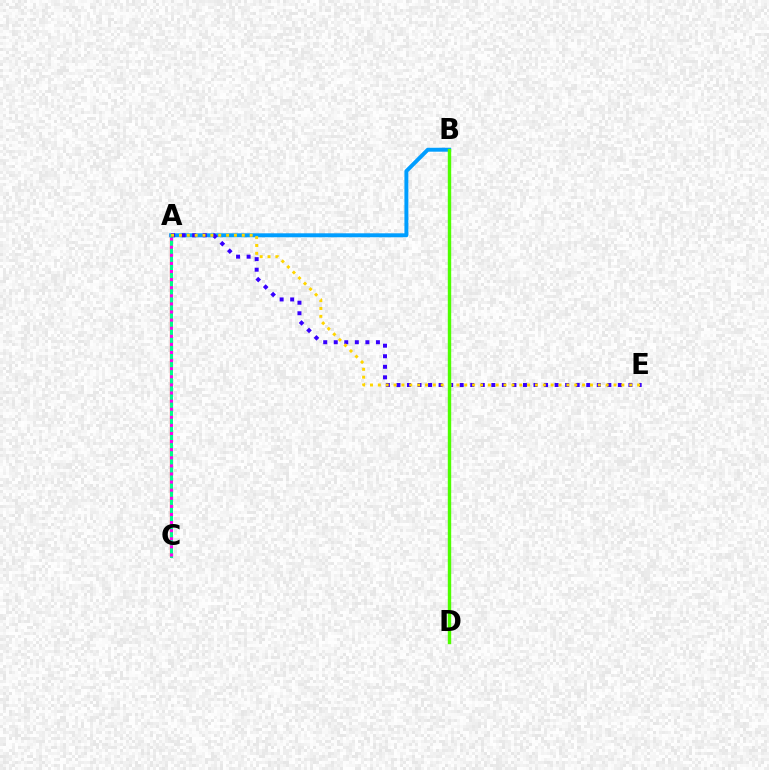{('A', 'B'): [{'color': '#009eff', 'line_style': 'solid', 'thickness': 2.84}], ('A', 'C'): [{'color': '#ff0000', 'line_style': 'solid', 'thickness': 1.58}, {'color': '#00ff86', 'line_style': 'solid', 'thickness': 2.15}, {'color': '#ff00ed', 'line_style': 'dotted', 'thickness': 2.2}], ('A', 'E'): [{'color': '#3700ff', 'line_style': 'dotted', 'thickness': 2.87}, {'color': '#ffd500', 'line_style': 'dotted', 'thickness': 2.13}], ('B', 'D'): [{'color': '#4fff00', 'line_style': 'solid', 'thickness': 2.44}]}